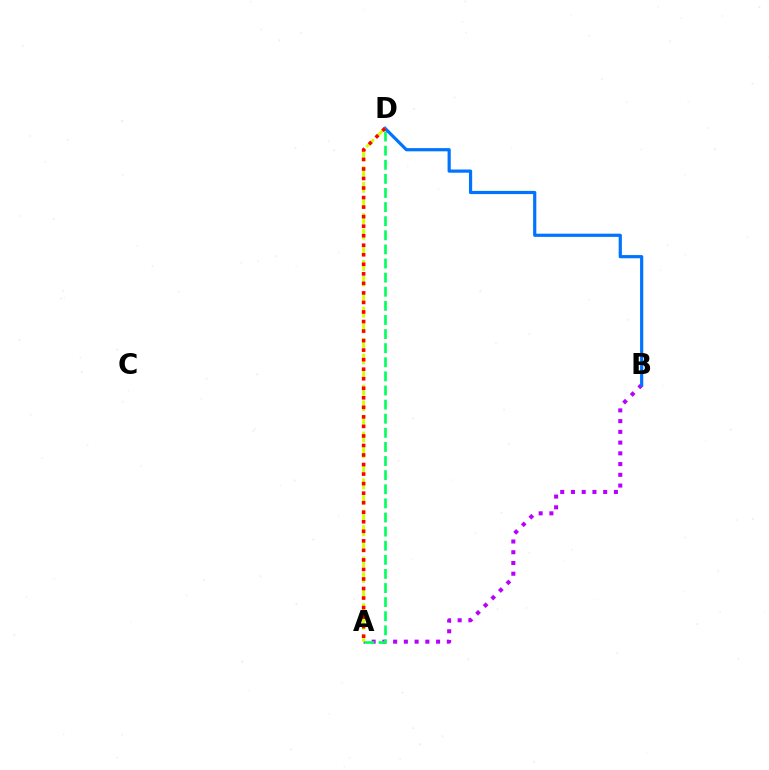{('A', 'B'): [{'color': '#b900ff', 'line_style': 'dotted', 'thickness': 2.92}], ('A', 'D'): [{'color': '#00ff5c', 'line_style': 'dashed', 'thickness': 1.92}, {'color': '#d1ff00', 'line_style': 'dashed', 'thickness': 2.12}, {'color': '#ff0000', 'line_style': 'dotted', 'thickness': 2.59}], ('B', 'D'): [{'color': '#0074ff', 'line_style': 'solid', 'thickness': 2.3}]}